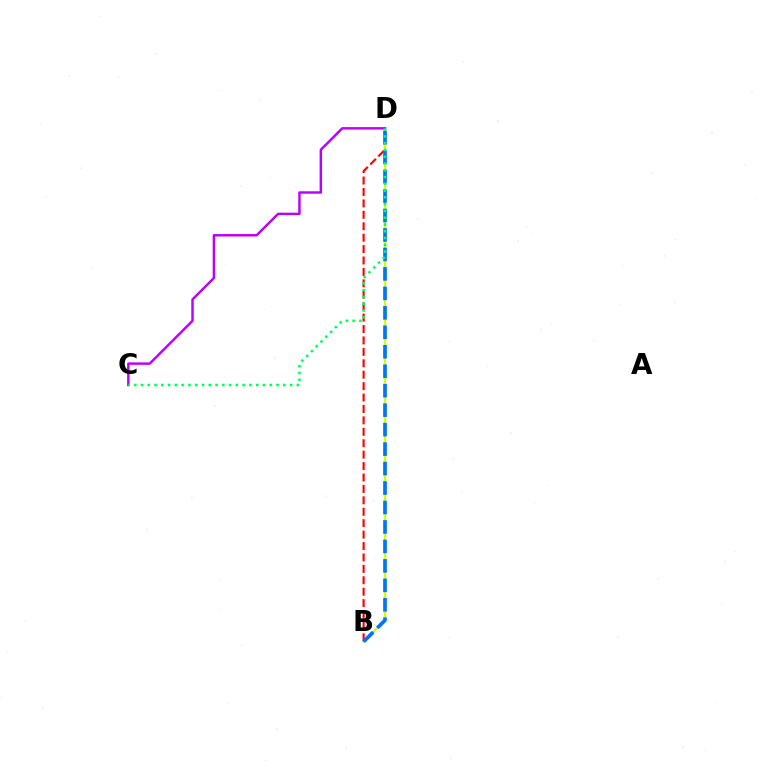{('B', 'D'): [{'color': '#ff0000', 'line_style': 'dashed', 'thickness': 1.55}, {'color': '#d1ff00', 'line_style': 'solid', 'thickness': 1.62}, {'color': '#0074ff', 'line_style': 'dashed', 'thickness': 2.64}], ('C', 'D'): [{'color': '#b900ff', 'line_style': 'solid', 'thickness': 1.76}, {'color': '#00ff5c', 'line_style': 'dotted', 'thickness': 1.84}]}